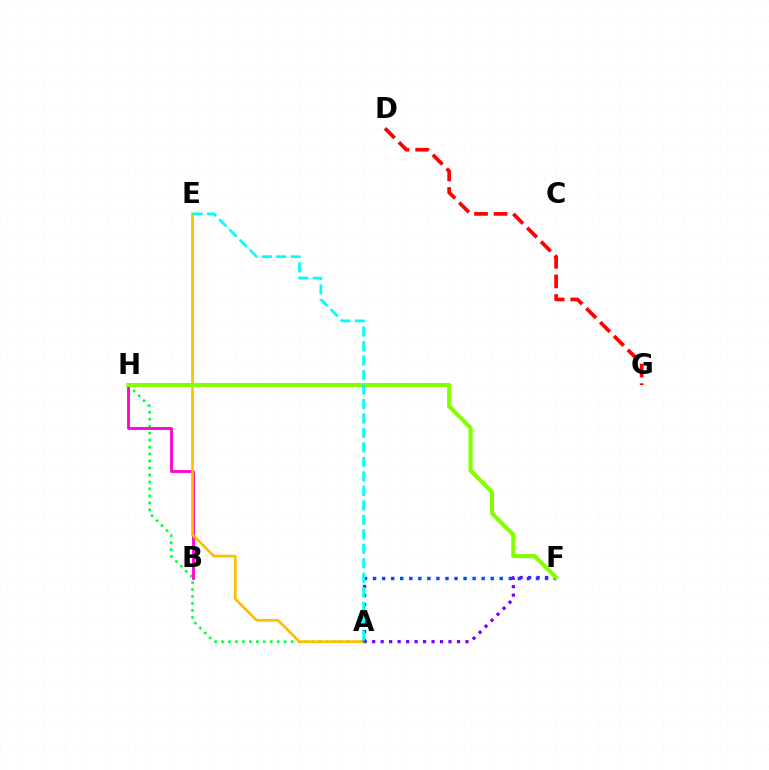{('A', 'H'): [{'color': '#00ff39', 'line_style': 'dotted', 'thickness': 1.89}], ('B', 'H'): [{'color': '#ff00cf', 'line_style': 'solid', 'thickness': 2.02}], ('A', 'F'): [{'color': '#7200ff', 'line_style': 'dotted', 'thickness': 2.3}, {'color': '#004bff', 'line_style': 'dotted', 'thickness': 2.46}], ('A', 'E'): [{'color': '#ffbd00', 'line_style': 'solid', 'thickness': 1.93}, {'color': '#00fff6', 'line_style': 'dashed', 'thickness': 1.97}], ('F', 'H'): [{'color': '#84ff00', 'line_style': 'solid', 'thickness': 2.96}], ('D', 'G'): [{'color': '#ff0000', 'line_style': 'dashed', 'thickness': 2.66}]}